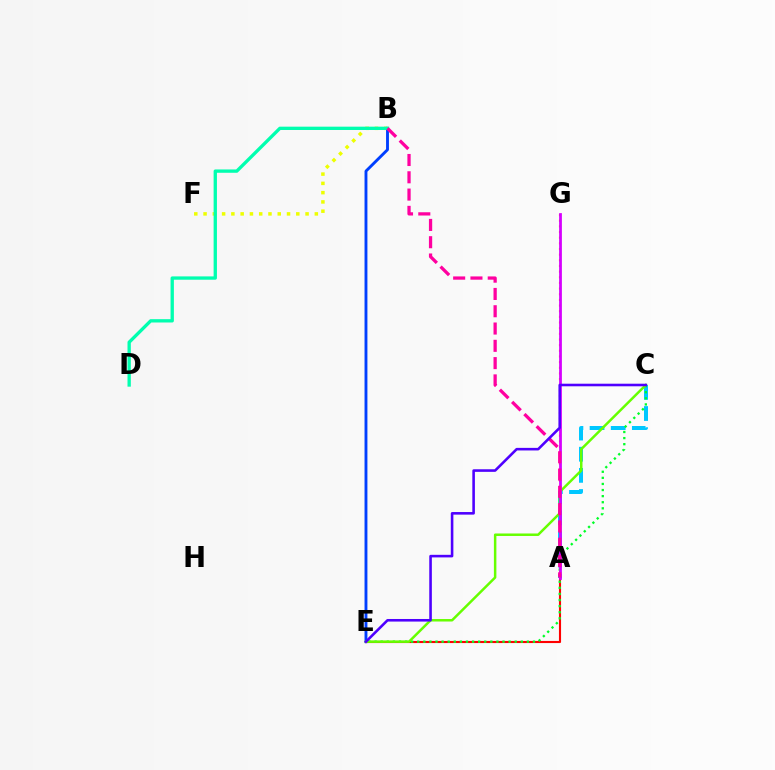{('B', 'F'): [{'color': '#eeff00', 'line_style': 'dotted', 'thickness': 2.52}], ('B', 'E'): [{'color': '#003fff', 'line_style': 'solid', 'thickness': 2.07}], ('A', 'G'): [{'color': '#ff8800', 'line_style': 'dotted', 'thickness': 1.54}, {'color': '#d600ff', 'line_style': 'solid', 'thickness': 1.99}], ('A', 'E'): [{'color': '#ff0000', 'line_style': 'solid', 'thickness': 1.52}], ('A', 'C'): [{'color': '#00c7ff', 'line_style': 'dashed', 'thickness': 2.87}], ('C', 'E'): [{'color': '#00ff27', 'line_style': 'dotted', 'thickness': 1.65}, {'color': '#66ff00', 'line_style': 'solid', 'thickness': 1.79}, {'color': '#4f00ff', 'line_style': 'solid', 'thickness': 1.86}], ('B', 'D'): [{'color': '#00ffaf', 'line_style': 'solid', 'thickness': 2.39}], ('A', 'B'): [{'color': '#ff00a0', 'line_style': 'dashed', 'thickness': 2.35}]}